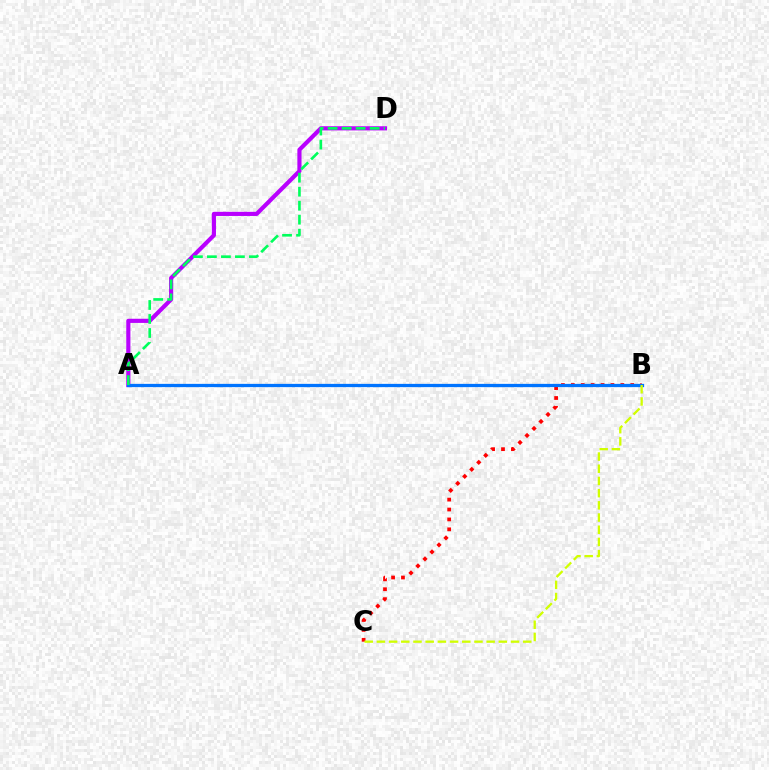{('A', 'D'): [{'color': '#b900ff', 'line_style': 'solid', 'thickness': 2.99}, {'color': '#00ff5c', 'line_style': 'dashed', 'thickness': 1.9}], ('B', 'C'): [{'color': '#ff0000', 'line_style': 'dotted', 'thickness': 2.69}, {'color': '#d1ff00', 'line_style': 'dashed', 'thickness': 1.66}], ('A', 'B'): [{'color': '#0074ff', 'line_style': 'solid', 'thickness': 2.36}]}